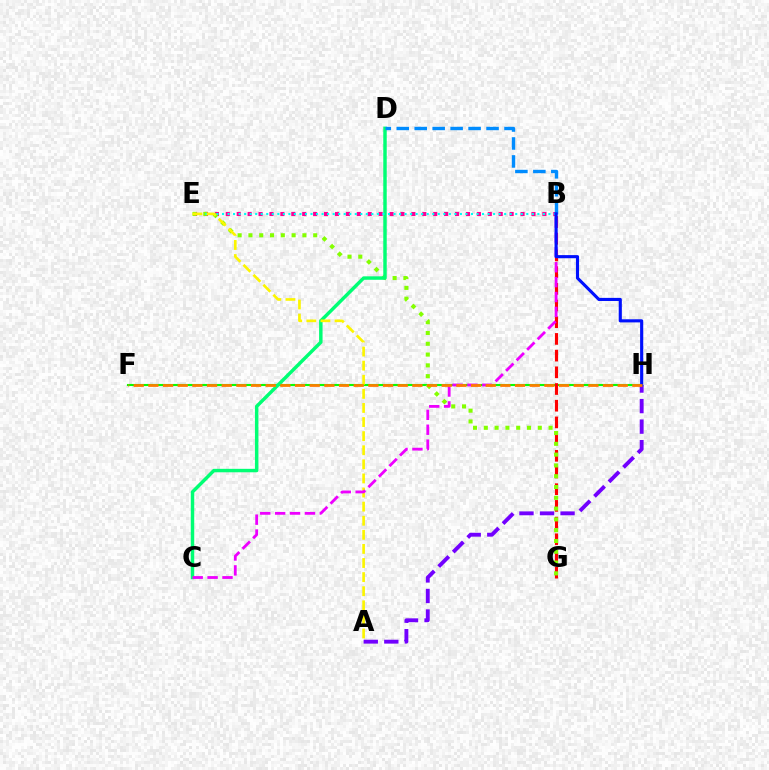{('B', 'E'): [{'color': '#ff0094', 'line_style': 'dotted', 'thickness': 2.97}, {'color': '#00fff6', 'line_style': 'dotted', 'thickness': 1.5}], ('A', 'H'): [{'color': '#7200ff', 'line_style': 'dashed', 'thickness': 2.79}], ('F', 'H'): [{'color': '#08ff00', 'line_style': 'solid', 'thickness': 1.52}, {'color': '#ff7c00', 'line_style': 'dashed', 'thickness': 1.99}], ('B', 'G'): [{'color': '#ff0000', 'line_style': 'dashed', 'thickness': 2.27}], ('E', 'G'): [{'color': '#84ff00', 'line_style': 'dotted', 'thickness': 2.93}], ('C', 'D'): [{'color': '#00ff74', 'line_style': 'solid', 'thickness': 2.48}], ('A', 'E'): [{'color': '#fcf500', 'line_style': 'dashed', 'thickness': 1.92}], ('B', 'C'): [{'color': '#ee00ff', 'line_style': 'dashed', 'thickness': 2.02}], ('B', 'D'): [{'color': '#008cff', 'line_style': 'dashed', 'thickness': 2.44}], ('B', 'H'): [{'color': '#0010ff', 'line_style': 'solid', 'thickness': 2.25}]}